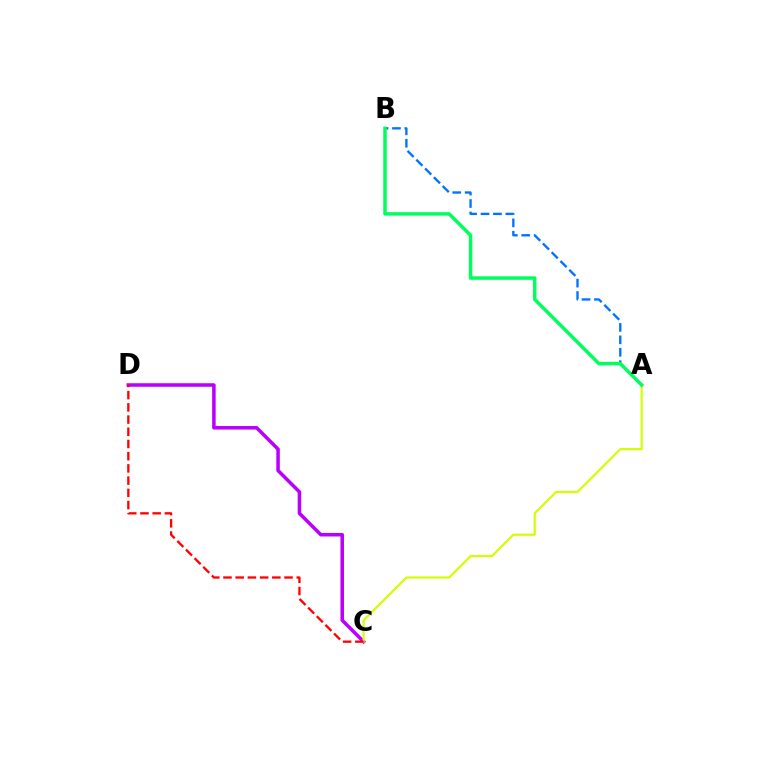{('C', 'D'): [{'color': '#b900ff', 'line_style': 'solid', 'thickness': 2.54}, {'color': '#ff0000', 'line_style': 'dashed', 'thickness': 1.66}], ('A', 'C'): [{'color': '#d1ff00', 'line_style': 'solid', 'thickness': 1.56}], ('A', 'B'): [{'color': '#0074ff', 'line_style': 'dashed', 'thickness': 1.69}, {'color': '#00ff5c', 'line_style': 'solid', 'thickness': 2.51}]}